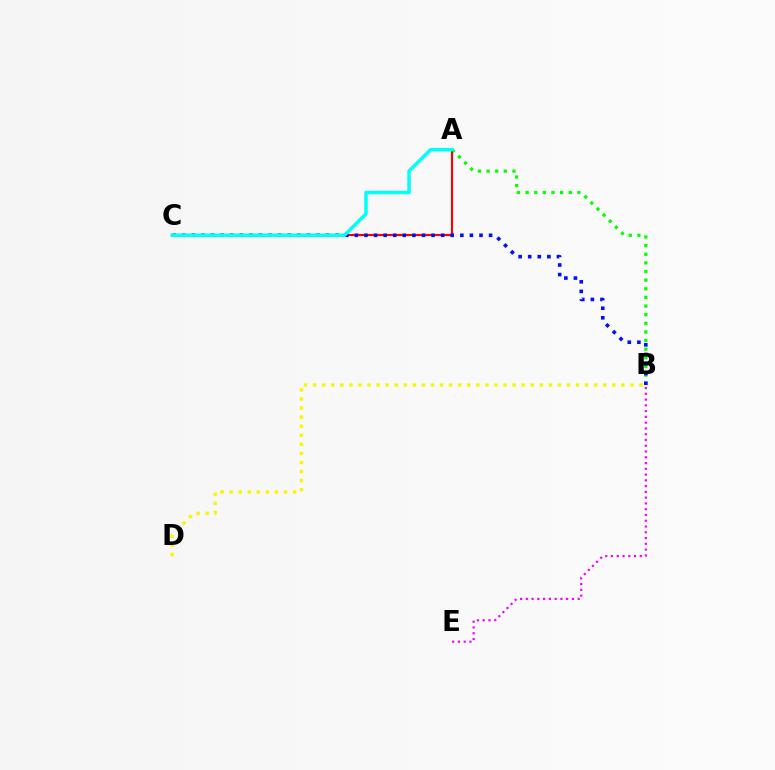{('A', 'B'): [{'color': '#08ff00', 'line_style': 'dotted', 'thickness': 2.35}], ('B', 'E'): [{'color': '#ee00ff', 'line_style': 'dotted', 'thickness': 1.57}], ('A', 'C'): [{'color': '#ff0000', 'line_style': 'solid', 'thickness': 1.54}, {'color': '#00fff6', 'line_style': 'solid', 'thickness': 2.5}], ('B', 'C'): [{'color': '#0010ff', 'line_style': 'dotted', 'thickness': 2.6}], ('B', 'D'): [{'color': '#fcf500', 'line_style': 'dotted', 'thickness': 2.46}]}